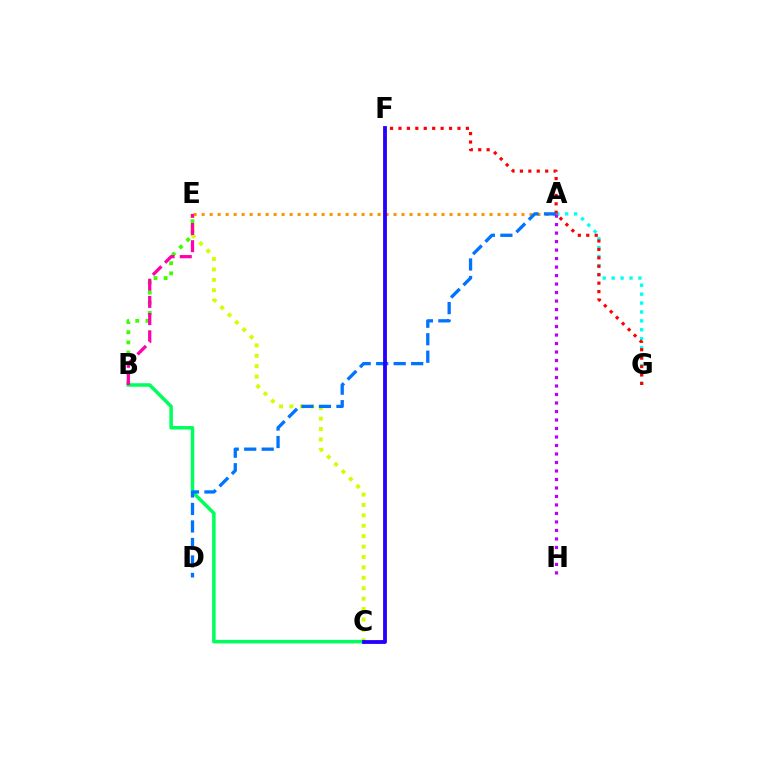{('A', 'G'): [{'color': '#00fff6', 'line_style': 'dotted', 'thickness': 2.42}], ('F', 'G'): [{'color': '#ff0000', 'line_style': 'dotted', 'thickness': 2.29}], ('C', 'E'): [{'color': '#d1ff00', 'line_style': 'dotted', 'thickness': 2.83}], ('A', 'E'): [{'color': '#ff9400', 'line_style': 'dotted', 'thickness': 2.17}], ('B', 'E'): [{'color': '#3dff00', 'line_style': 'dotted', 'thickness': 2.76}, {'color': '#ff00ac', 'line_style': 'dashed', 'thickness': 2.34}], ('B', 'C'): [{'color': '#00ff5c', 'line_style': 'solid', 'thickness': 2.53}], ('A', 'D'): [{'color': '#0074ff', 'line_style': 'dashed', 'thickness': 2.38}], ('C', 'F'): [{'color': '#2500ff', 'line_style': 'solid', 'thickness': 2.75}], ('A', 'H'): [{'color': '#b900ff', 'line_style': 'dotted', 'thickness': 2.31}]}